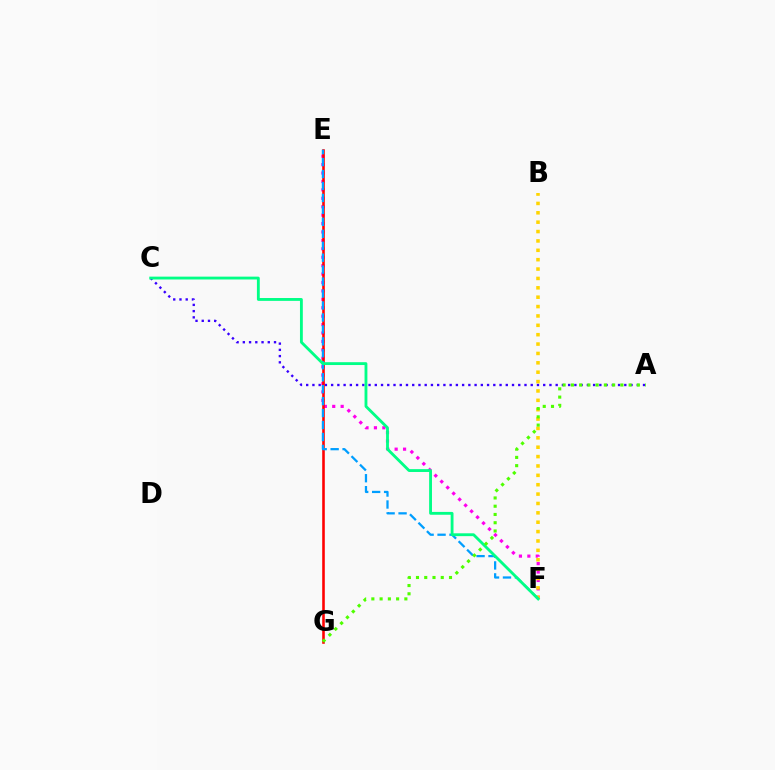{('E', 'F'): [{'color': '#ff00ed', 'line_style': 'dotted', 'thickness': 2.29}, {'color': '#009eff', 'line_style': 'dashed', 'thickness': 1.62}], ('A', 'C'): [{'color': '#3700ff', 'line_style': 'dotted', 'thickness': 1.69}], ('E', 'G'): [{'color': '#ff0000', 'line_style': 'solid', 'thickness': 1.86}], ('B', 'F'): [{'color': '#ffd500', 'line_style': 'dotted', 'thickness': 2.55}], ('C', 'F'): [{'color': '#00ff86', 'line_style': 'solid', 'thickness': 2.04}], ('A', 'G'): [{'color': '#4fff00', 'line_style': 'dotted', 'thickness': 2.24}]}